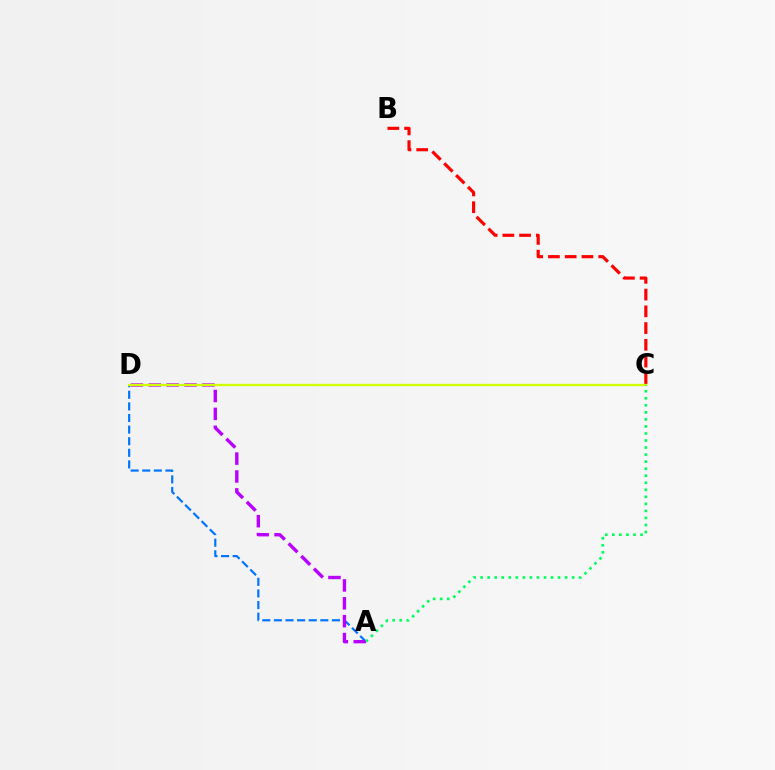{('A', 'D'): [{'color': '#0074ff', 'line_style': 'dashed', 'thickness': 1.58}, {'color': '#b900ff', 'line_style': 'dashed', 'thickness': 2.43}], ('B', 'C'): [{'color': '#ff0000', 'line_style': 'dashed', 'thickness': 2.28}], ('C', 'D'): [{'color': '#d1ff00', 'line_style': 'solid', 'thickness': 1.69}], ('A', 'C'): [{'color': '#00ff5c', 'line_style': 'dotted', 'thickness': 1.91}]}